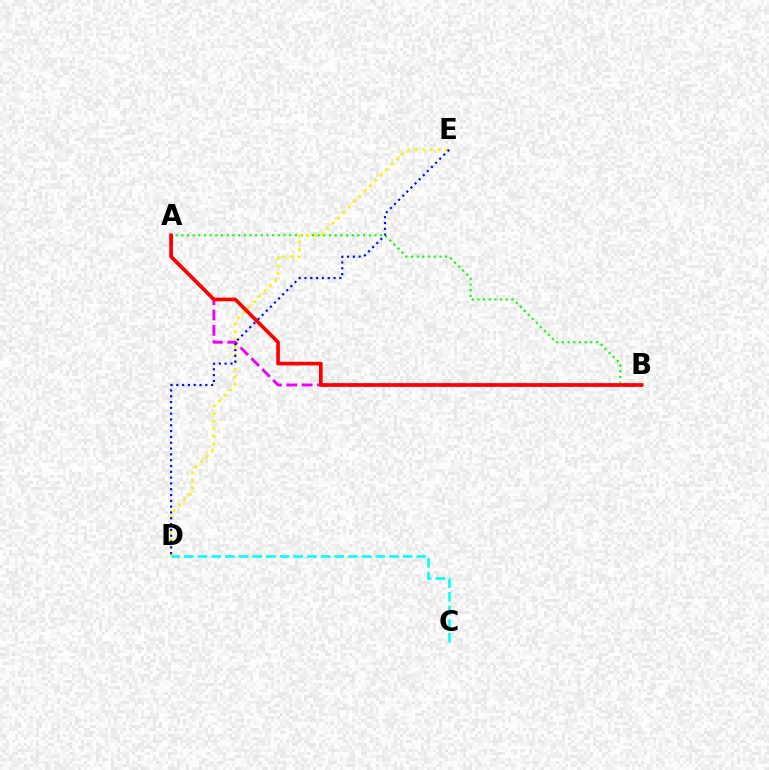{('A', 'B'): [{'color': '#08ff00', 'line_style': 'dotted', 'thickness': 1.54}, {'color': '#ee00ff', 'line_style': 'dashed', 'thickness': 2.09}, {'color': '#ff0000', 'line_style': 'solid', 'thickness': 2.63}], ('D', 'E'): [{'color': '#fcf500', 'line_style': 'dotted', 'thickness': 2.06}, {'color': '#0010ff', 'line_style': 'dotted', 'thickness': 1.58}], ('C', 'D'): [{'color': '#00fff6', 'line_style': 'dashed', 'thickness': 1.86}]}